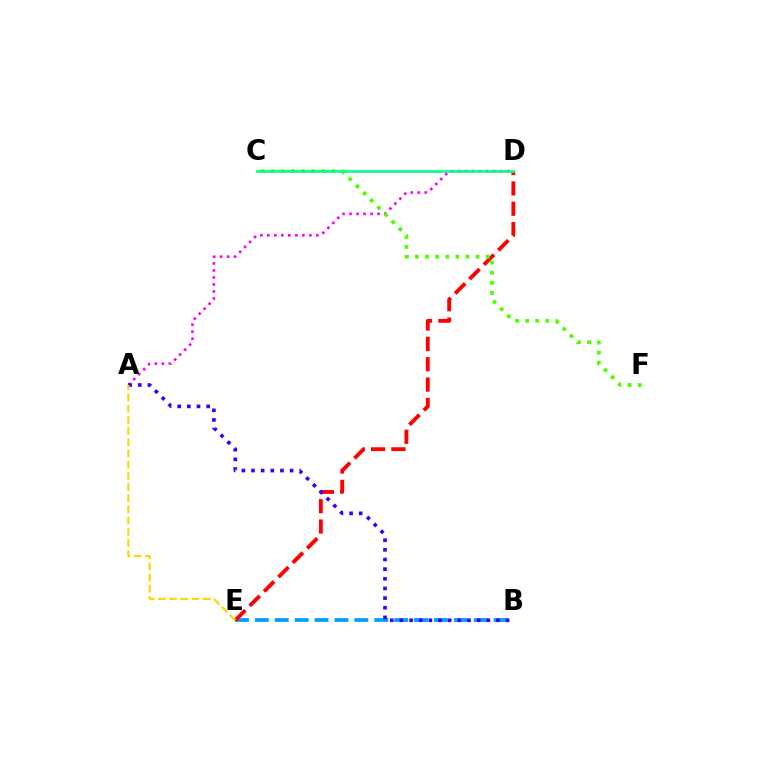{('B', 'E'): [{'color': '#009eff', 'line_style': 'dashed', 'thickness': 2.7}], ('D', 'E'): [{'color': '#ff0000', 'line_style': 'dashed', 'thickness': 2.76}], ('A', 'D'): [{'color': '#ff00ed', 'line_style': 'dotted', 'thickness': 1.9}], ('A', 'B'): [{'color': '#3700ff', 'line_style': 'dotted', 'thickness': 2.62}], ('C', 'F'): [{'color': '#4fff00', 'line_style': 'dotted', 'thickness': 2.75}], ('C', 'D'): [{'color': '#00ff86', 'line_style': 'solid', 'thickness': 1.88}], ('A', 'E'): [{'color': '#ffd500', 'line_style': 'dashed', 'thickness': 1.52}]}